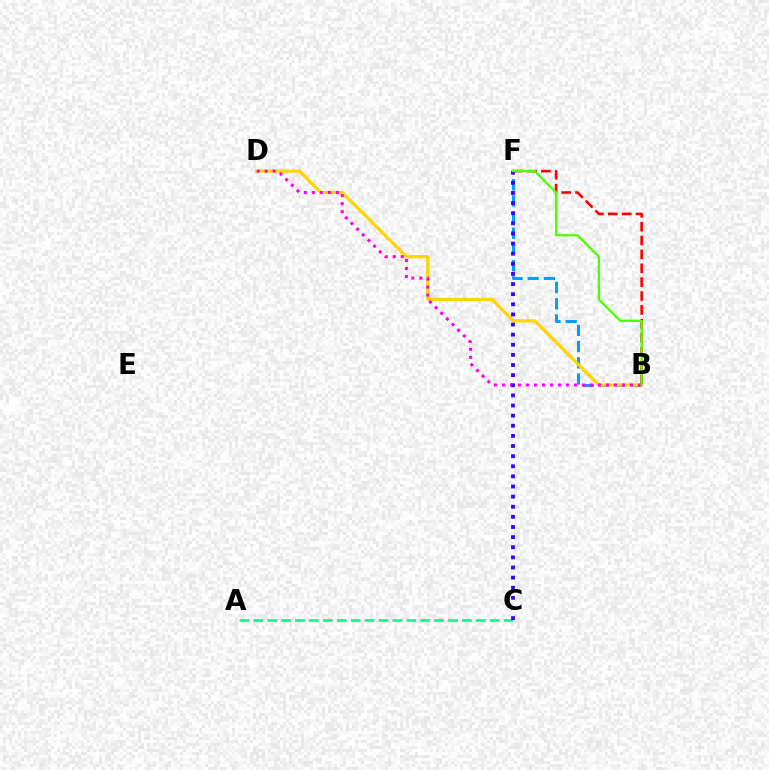{('B', 'F'): [{'color': '#009eff', 'line_style': 'dashed', 'thickness': 2.2}, {'color': '#ff0000', 'line_style': 'dashed', 'thickness': 1.88}, {'color': '#4fff00', 'line_style': 'solid', 'thickness': 1.66}], ('B', 'D'): [{'color': '#ffd500', 'line_style': 'solid', 'thickness': 2.31}, {'color': '#ff00ed', 'line_style': 'dotted', 'thickness': 2.17}], ('A', 'C'): [{'color': '#00ff86', 'line_style': 'dashed', 'thickness': 1.89}], ('C', 'F'): [{'color': '#3700ff', 'line_style': 'dotted', 'thickness': 2.75}]}